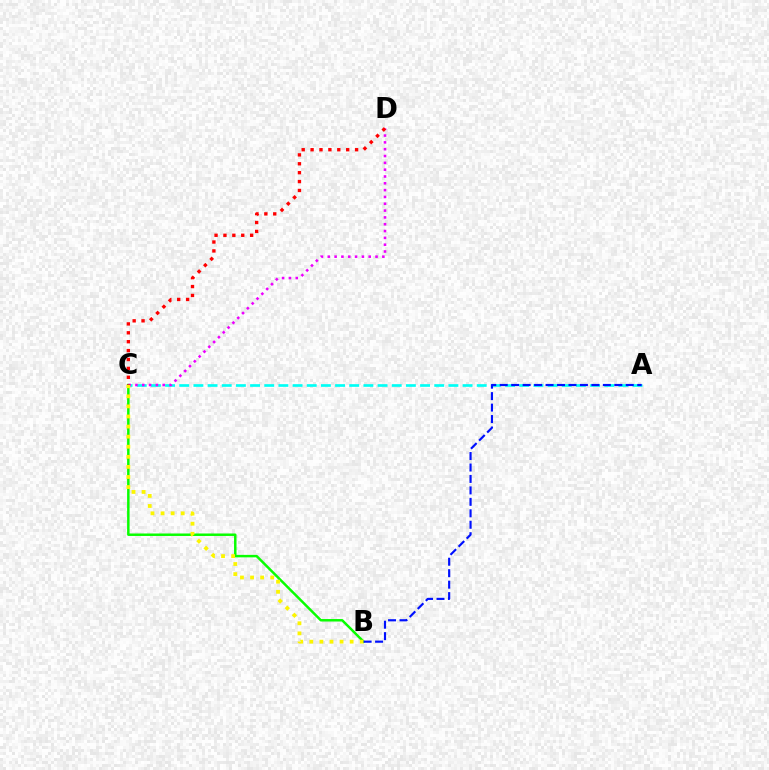{('A', 'C'): [{'color': '#00fff6', 'line_style': 'dashed', 'thickness': 1.92}], ('B', 'C'): [{'color': '#08ff00', 'line_style': 'solid', 'thickness': 1.78}, {'color': '#fcf500', 'line_style': 'dotted', 'thickness': 2.74}], ('C', 'D'): [{'color': '#ee00ff', 'line_style': 'dotted', 'thickness': 1.85}, {'color': '#ff0000', 'line_style': 'dotted', 'thickness': 2.42}], ('A', 'B'): [{'color': '#0010ff', 'line_style': 'dashed', 'thickness': 1.56}]}